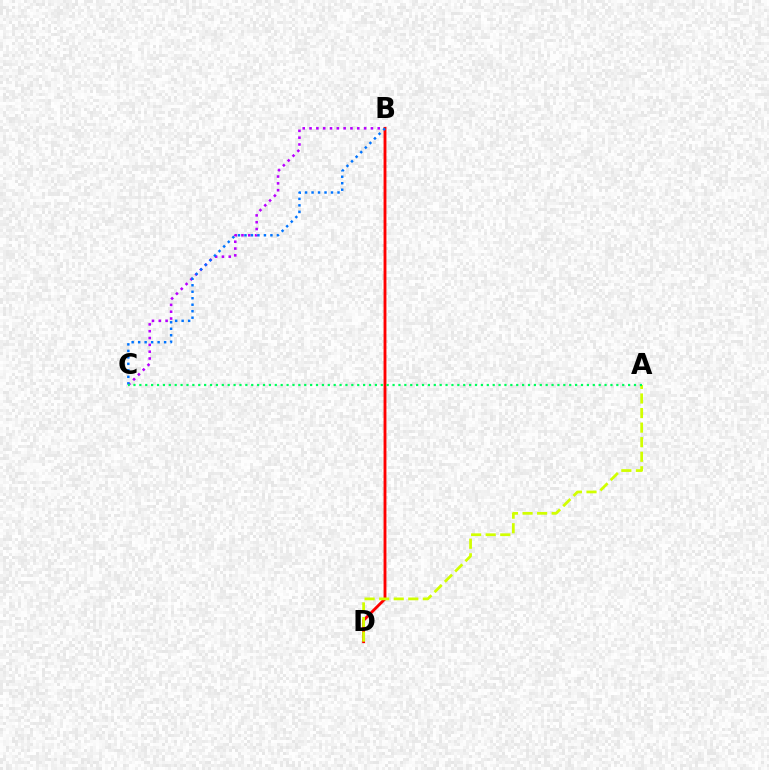{('B', 'C'): [{'color': '#b900ff', 'line_style': 'dotted', 'thickness': 1.85}, {'color': '#0074ff', 'line_style': 'dotted', 'thickness': 1.76}], ('B', 'D'): [{'color': '#ff0000', 'line_style': 'solid', 'thickness': 2.06}], ('A', 'D'): [{'color': '#d1ff00', 'line_style': 'dashed', 'thickness': 1.98}], ('A', 'C'): [{'color': '#00ff5c', 'line_style': 'dotted', 'thickness': 1.6}]}